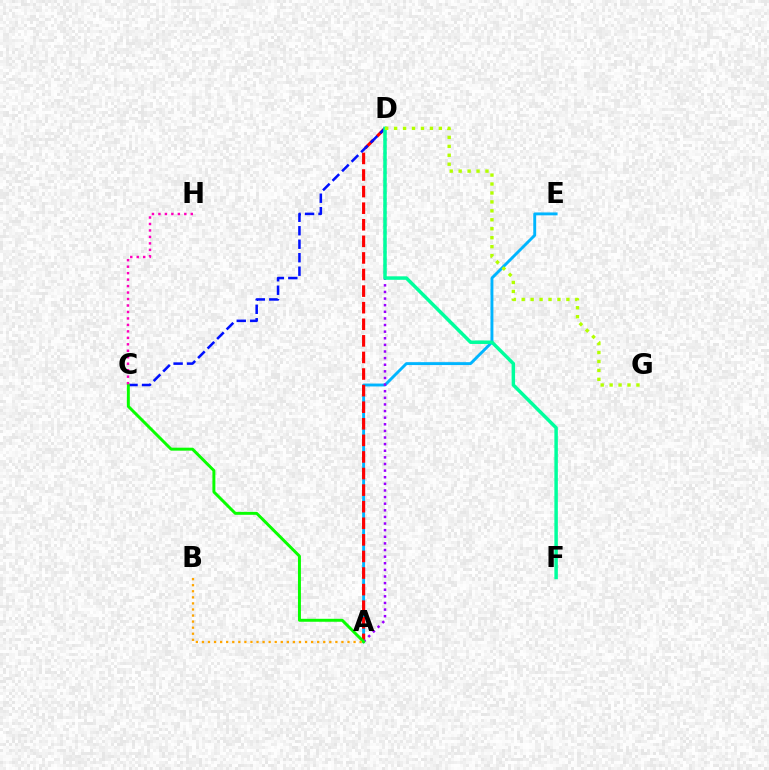{('A', 'E'): [{'color': '#00b5ff', 'line_style': 'solid', 'thickness': 2.09}], ('A', 'D'): [{'color': '#ff0000', 'line_style': 'dashed', 'thickness': 2.25}, {'color': '#9b00ff', 'line_style': 'dotted', 'thickness': 1.8}], ('C', 'D'): [{'color': '#0010ff', 'line_style': 'dashed', 'thickness': 1.83}], ('A', 'C'): [{'color': '#08ff00', 'line_style': 'solid', 'thickness': 2.12}], ('C', 'H'): [{'color': '#ff00bd', 'line_style': 'dotted', 'thickness': 1.76}], ('D', 'F'): [{'color': '#00ff9d', 'line_style': 'solid', 'thickness': 2.51}], ('A', 'B'): [{'color': '#ffa500', 'line_style': 'dotted', 'thickness': 1.65}], ('D', 'G'): [{'color': '#b3ff00', 'line_style': 'dotted', 'thickness': 2.43}]}